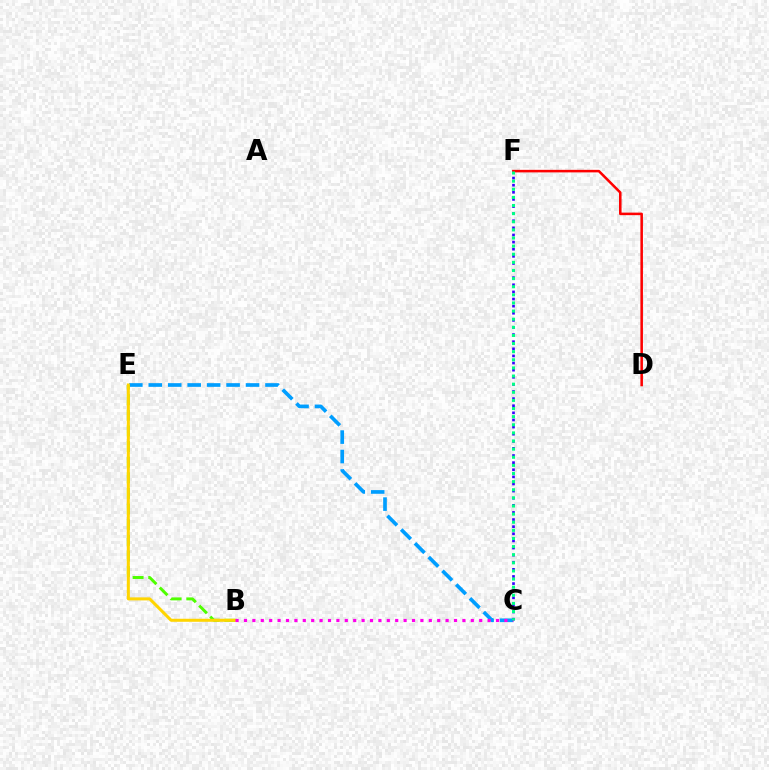{('C', 'E'): [{'color': '#009eff', 'line_style': 'dashed', 'thickness': 2.64}], ('B', 'E'): [{'color': '#4fff00', 'line_style': 'dashed', 'thickness': 2.12}, {'color': '#ffd500', 'line_style': 'solid', 'thickness': 2.18}], ('C', 'F'): [{'color': '#3700ff', 'line_style': 'dotted', 'thickness': 1.93}, {'color': '#00ff86', 'line_style': 'dotted', 'thickness': 2.21}], ('B', 'C'): [{'color': '#ff00ed', 'line_style': 'dotted', 'thickness': 2.28}], ('D', 'F'): [{'color': '#ff0000', 'line_style': 'solid', 'thickness': 1.83}]}